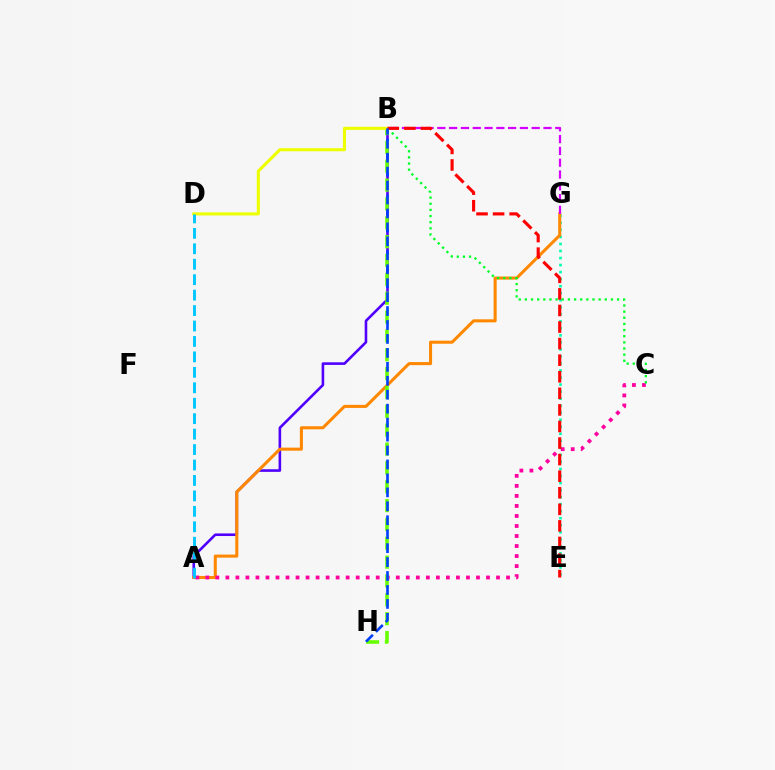{('E', 'G'): [{'color': '#00ffaf', 'line_style': 'dotted', 'thickness': 1.91}], ('A', 'B'): [{'color': '#4f00ff', 'line_style': 'solid', 'thickness': 1.87}], ('A', 'G'): [{'color': '#ff8800', 'line_style': 'solid', 'thickness': 2.2}], ('A', 'C'): [{'color': '#ff00a0', 'line_style': 'dotted', 'thickness': 2.72}], ('B', 'C'): [{'color': '#00ff27', 'line_style': 'dotted', 'thickness': 1.67}], ('B', 'H'): [{'color': '#66ff00', 'line_style': 'dashed', 'thickness': 2.56}, {'color': '#003fff', 'line_style': 'dashed', 'thickness': 1.89}], ('B', 'D'): [{'color': '#eeff00', 'line_style': 'solid', 'thickness': 2.22}], ('A', 'D'): [{'color': '#00c7ff', 'line_style': 'dashed', 'thickness': 2.1}], ('B', 'G'): [{'color': '#d600ff', 'line_style': 'dashed', 'thickness': 1.6}], ('B', 'E'): [{'color': '#ff0000', 'line_style': 'dashed', 'thickness': 2.25}]}